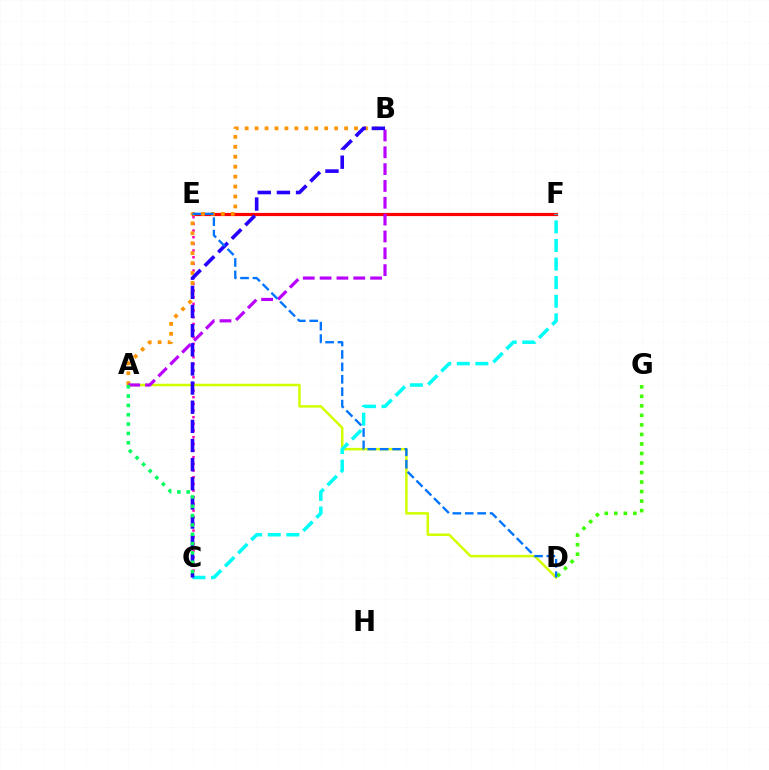{('E', 'F'): [{'color': '#ff0000', 'line_style': 'solid', 'thickness': 2.29}], ('C', 'E'): [{'color': '#ff00ac', 'line_style': 'dotted', 'thickness': 1.81}], ('A', 'D'): [{'color': '#d1ff00', 'line_style': 'solid', 'thickness': 1.81}], ('C', 'F'): [{'color': '#00fff6', 'line_style': 'dashed', 'thickness': 2.53}], ('A', 'B'): [{'color': '#ff9400', 'line_style': 'dotted', 'thickness': 2.7}, {'color': '#b900ff', 'line_style': 'dashed', 'thickness': 2.29}], ('D', 'G'): [{'color': '#3dff00', 'line_style': 'dotted', 'thickness': 2.59}], ('B', 'C'): [{'color': '#2500ff', 'line_style': 'dashed', 'thickness': 2.6}], ('D', 'E'): [{'color': '#0074ff', 'line_style': 'dashed', 'thickness': 1.69}], ('A', 'C'): [{'color': '#00ff5c', 'line_style': 'dotted', 'thickness': 2.54}]}